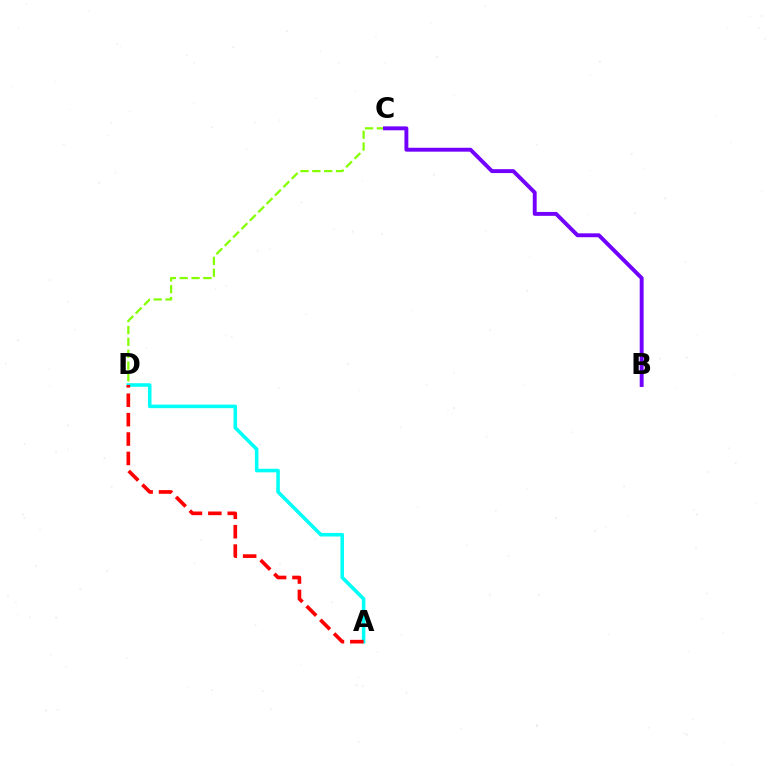{('A', 'D'): [{'color': '#00fff6', 'line_style': 'solid', 'thickness': 2.56}, {'color': '#ff0000', 'line_style': 'dashed', 'thickness': 2.63}], ('C', 'D'): [{'color': '#84ff00', 'line_style': 'dashed', 'thickness': 1.61}], ('B', 'C'): [{'color': '#7200ff', 'line_style': 'solid', 'thickness': 2.81}]}